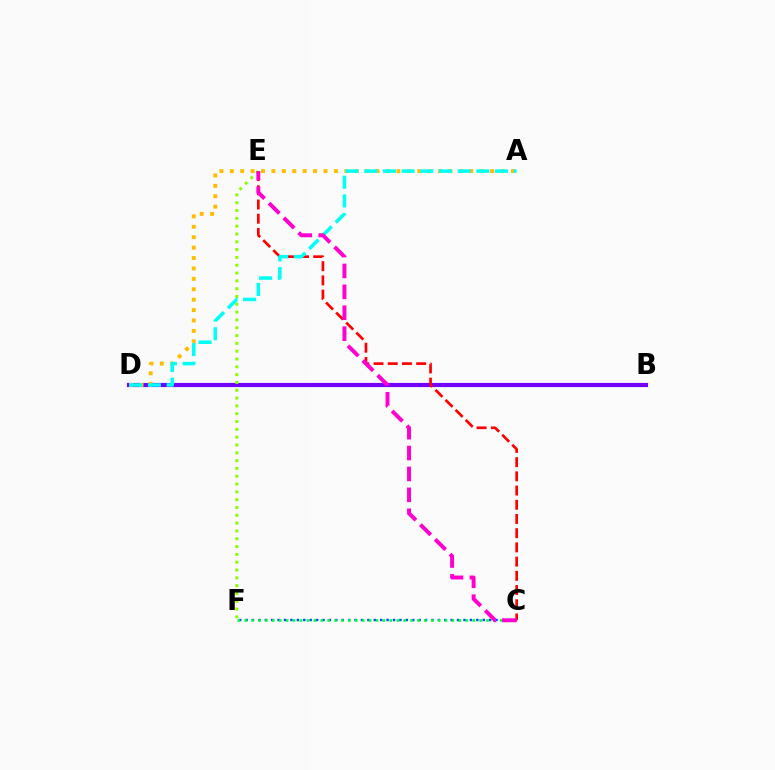{('B', 'D'): [{'color': '#7200ff', 'line_style': 'solid', 'thickness': 2.98}], ('C', 'E'): [{'color': '#ff0000', 'line_style': 'dashed', 'thickness': 1.93}, {'color': '#ff00cf', 'line_style': 'dashed', 'thickness': 2.84}], ('E', 'F'): [{'color': '#84ff00', 'line_style': 'dotted', 'thickness': 2.12}], ('C', 'F'): [{'color': '#004bff', 'line_style': 'dotted', 'thickness': 1.74}, {'color': '#00ff39', 'line_style': 'dotted', 'thickness': 1.88}], ('A', 'D'): [{'color': '#ffbd00', 'line_style': 'dotted', 'thickness': 2.83}, {'color': '#00fff6', 'line_style': 'dashed', 'thickness': 2.54}]}